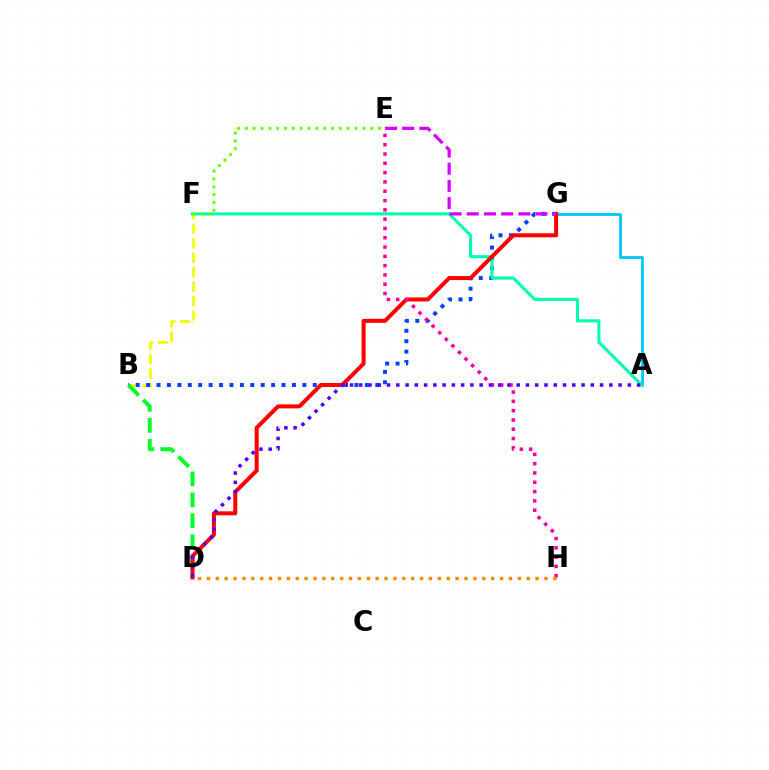{('B', 'F'): [{'color': '#eeff00', 'line_style': 'dashed', 'thickness': 1.96}], ('B', 'G'): [{'color': '#003fff', 'line_style': 'dotted', 'thickness': 2.83}], ('A', 'G'): [{'color': '#00c7ff', 'line_style': 'solid', 'thickness': 2.03}], ('A', 'F'): [{'color': '#00ffaf', 'line_style': 'solid', 'thickness': 2.21}], ('B', 'D'): [{'color': '#00ff27', 'line_style': 'dashed', 'thickness': 2.85}], ('D', 'G'): [{'color': '#ff0000', 'line_style': 'solid', 'thickness': 2.89}], ('E', 'H'): [{'color': '#ff00a0', 'line_style': 'dotted', 'thickness': 2.53}], ('A', 'D'): [{'color': '#4f00ff', 'line_style': 'dotted', 'thickness': 2.52}], ('E', 'F'): [{'color': '#66ff00', 'line_style': 'dotted', 'thickness': 2.13}], ('D', 'H'): [{'color': '#ff8800', 'line_style': 'dotted', 'thickness': 2.41}], ('E', 'G'): [{'color': '#d600ff', 'line_style': 'dashed', 'thickness': 2.34}]}